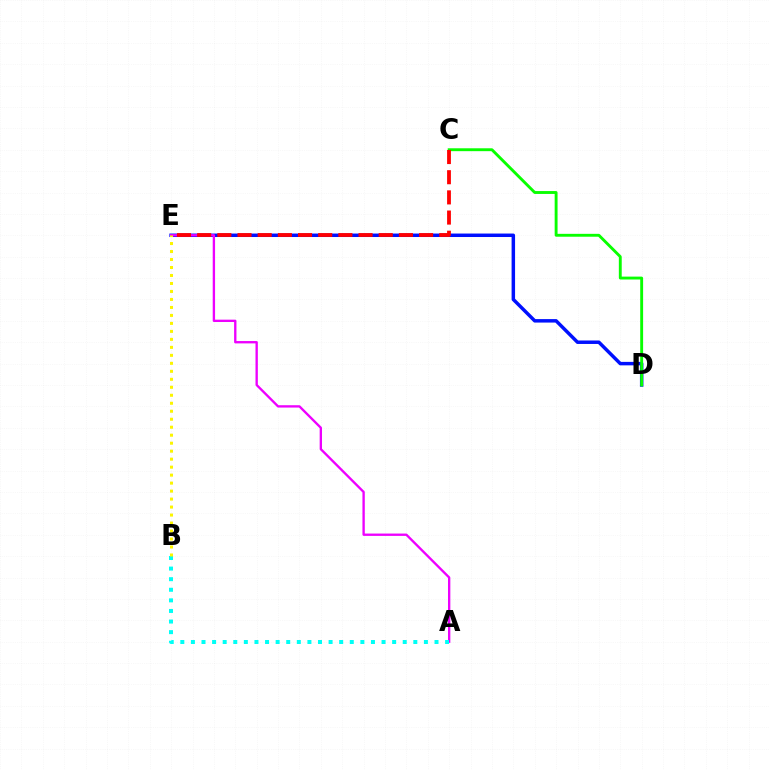{('D', 'E'): [{'color': '#0010ff', 'line_style': 'solid', 'thickness': 2.5}], ('A', 'E'): [{'color': '#ee00ff', 'line_style': 'solid', 'thickness': 1.69}], ('C', 'D'): [{'color': '#08ff00', 'line_style': 'solid', 'thickness': 2.08}], ('A', 'B'): [{'color': '#00fff6', 'line_style': 'dotted', 'thickness': 2.88}], ('B', 'E'): [{'color': '#fcf500', 'line_style': 'dotted', 'thickness': 2.17}], ('C', 'E'): [{'color': '#ff0000', 'line_style': 'dashed', 'thickness': 2.74}]}